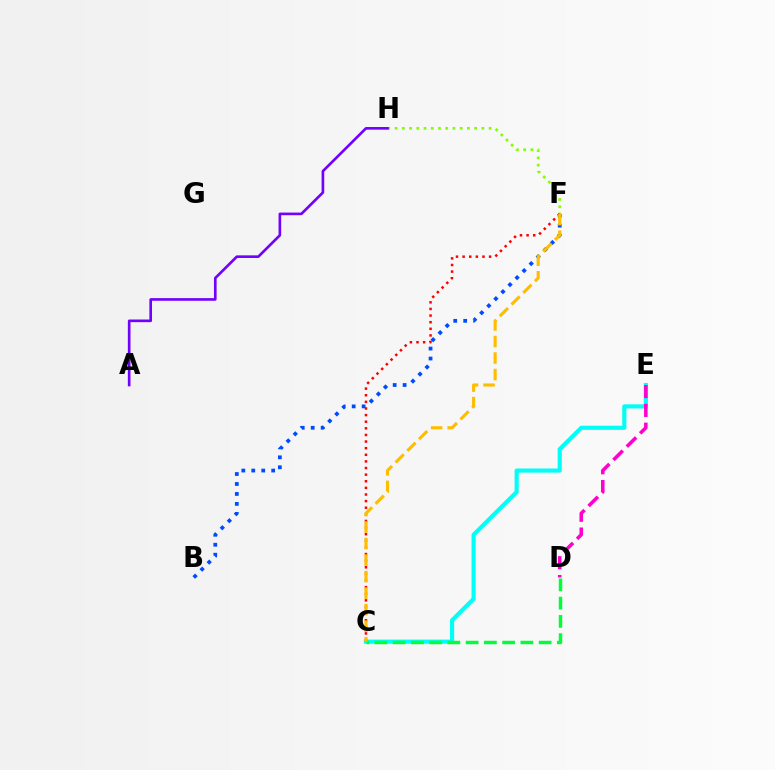{('B', 'F'): [{'color': '#004bff', 'line_style': 'dotted', 'thickness': 2.71}], ('F', 'H'): [{'color': '#84ff00', 'line_style': 'dotted', 'thickness': 1.96}], ('C', 'E'): [{'color': '#00fff6', 'line_style': 'solid', 'thickness': 2.98}], ('C', 'F'): [{'color': '#ff0000', 'line_style': 'dotted', 'thickness': 1.8}, {'color': '#ffbd00', 'line_style': 'dashed', 'thickness': 2.24}], ('D', 'E'): [{'color': '#ff00cf', 'line_style': 'dashed', 'thickness': 2.56}], ('C', 'D'): [{'color': '#00ff39', 'line_style': 'dashed', 'thickness': 2.48}], ('A', 'H'): [{'color': '#7200ff', 'line_style': 'solid', 'thickness': 1.9}]}